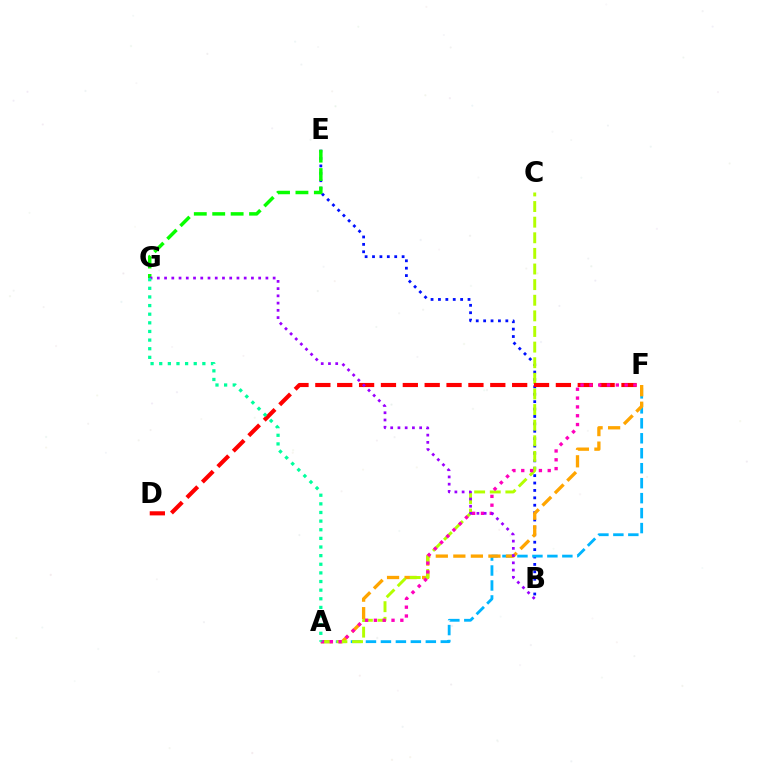{('B', 'E'): [{'color': '#0010ff', 'line_style': 'dotted', 'thickness': 2.01}], ('A', 'F'): [{'color': '#00b5ff', 'line_style': 'dashed', 'thickness': 2.03}, {'color': '#ffa500', 'line_style': 'dashed', 'thickness': 2.38}, {'color': '#ff00bd', 'line_style': 'dotted', 'thickness': 2.4}], ('E', 'G'): [{'color': '#08ff00', 'line_style': 'dashed', 'thickness': 2.5}], ('A', 'C'): [{'color': '#b3ff00', 'line_style': 'dashed', 'thickness': 2.12}], ('D', 'F'): [{'color': '#ff0000', 'line_style': 'dashed', 'thickness': 2.97}], ('B', 'G'): [{'color': '#9b00ff', 'line_style': 'dotted', 'thickness': 1.97}], ('A', 'G'): [{'color': '#00ff9d', 'line_style': 'dotted', 'thickness': 2.34}]}